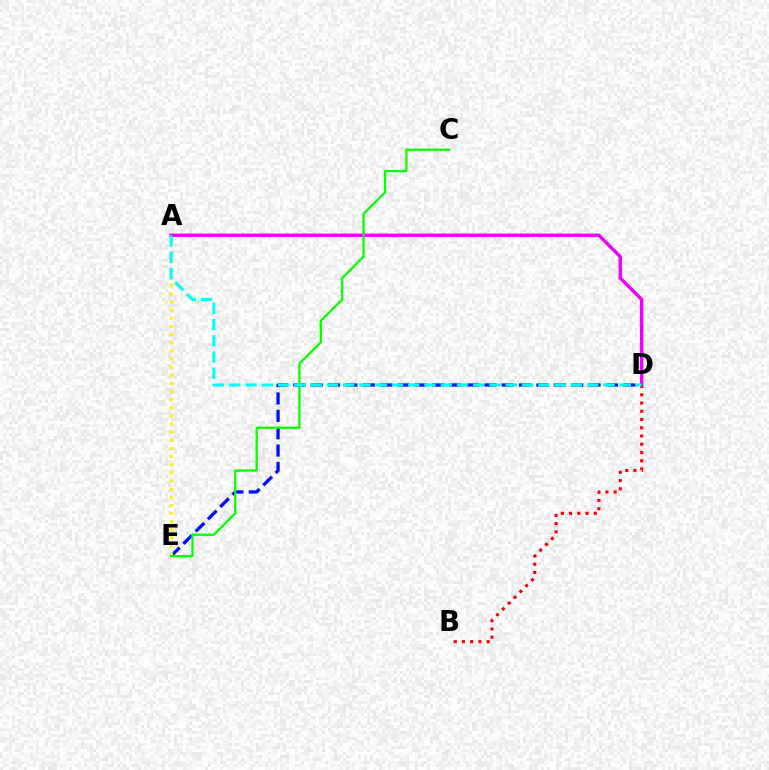{('D', 'E'): [{'color': '#0010ff', 'line_style': 'dashed', 'thickness': 2.36}], ('A', 'E'): [{'color': '#fcf500', 'line_style': 'dotted', 'thickness': 2.21}], ('A', 'D'): [{'color': '#ee00ff', 'line_style': 'solid', 'thickness': 2.44}, {'color': '#00fff6', 'line_style': 'dashed', 'thickness': 2.21}], ('C', 'E'): [{'color': '#08ff00', 'line_style': 'solid', 'thickness': 1.65}], ('B', 'D'): [{'color': '#ff0000', 'line_style': 'dotted', 'thickness': 2.24}]}